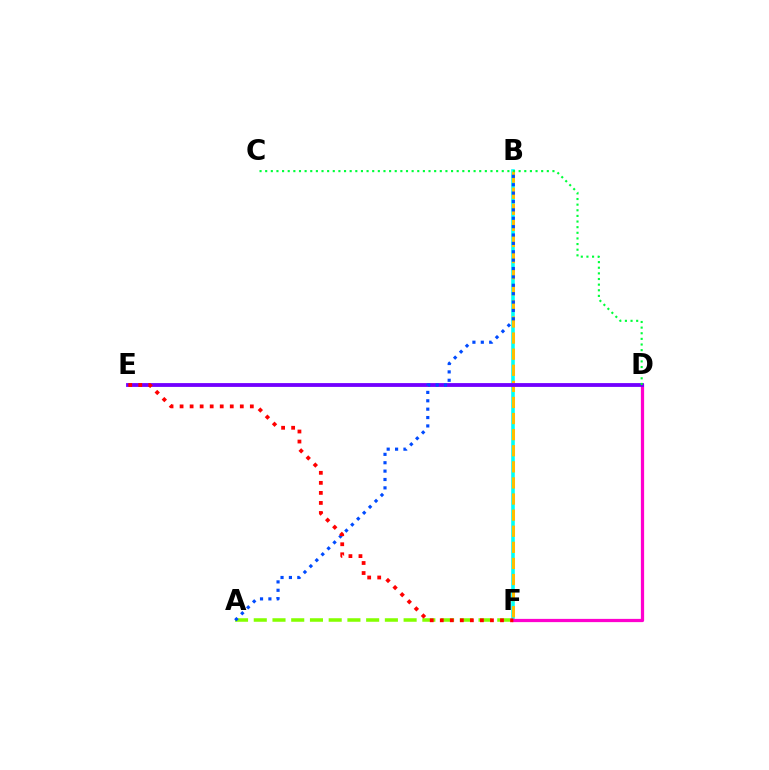{('B', 'F'): [{'color': '#00fff6', 'line_style': 'solid', 'thickness': 2.58}, {'color': '#ffbd00', 'line_style': 'dashed', 'thickness': 2.19}], ('D', 'F'): [{'color': '#ff00cf', 'line_style': 'solid', 'thickness': 2.33}], ('A', 'F'): [{'color': '#84ff00', 'line_style': 'dashed', 'thickness': 2.54}], ('D', 'E'): [{'color': '#7200ff', 'line_style': 'solid', 'thickness': 2.74}], ('C', 'D'): [{'color': '#00ff39', 'line_style': 'dotted', 'thickness': 1.53}], ('A', 'B'): [{'color': '#004bff', 'line_style': 'dotted', 'thickness': 2.28}], ('E', 'F'): [{'color': '#ff0000', 'line_style': 'dotted', 'thickness': 2.73}]}